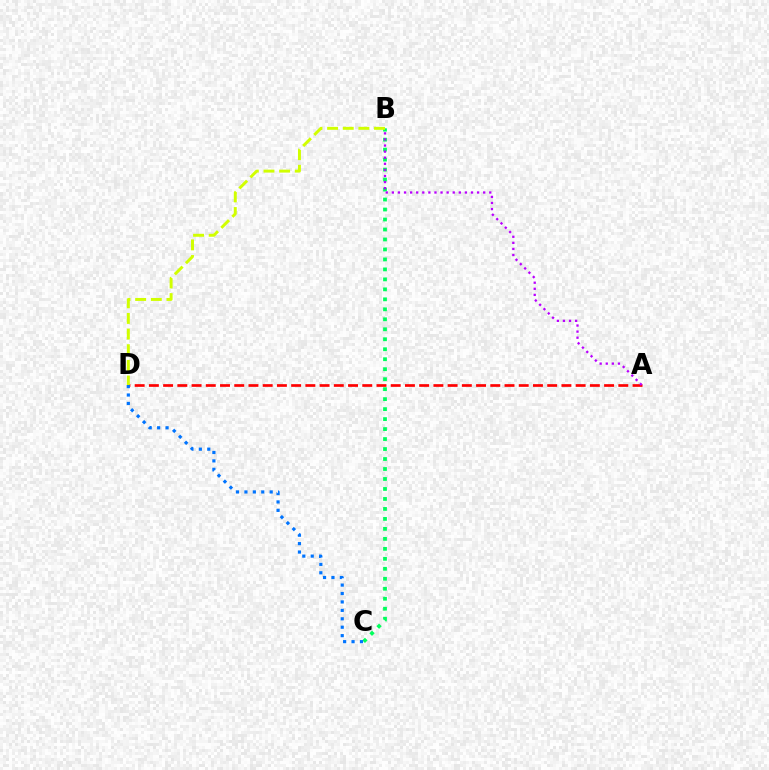{('A', 'D'): [{'color': '#ff0000', 'line_style': 'dashed', 'thickness': 1.93}], ('B', 'C'): [{'color': '#00ff5c', 'line_style': 'dotted', 'thickness': 2.71}], ('A', 'B'): [{'color': '#b900ff', 'line_style': 'dotted', 'thickness': 1.65}], ('C', 'D'): [{'color': '#0074ff', 'line_style': 'dotted', 'thickness': 2.29}], ('B', 'D'): [{'color': '#d1ff00', 'line_style': 'dashed', 'thickness': 2.13}]}